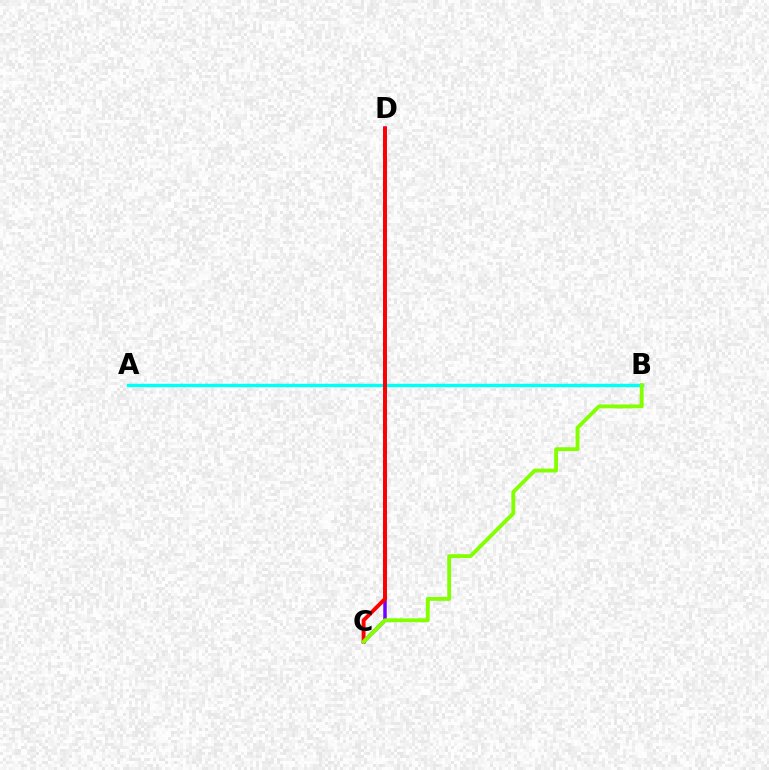{('A', 'B'): [{'color': '#00fff6', 'line_style': 'solid', 'thickness': 2.45}], ('C', 'D'): [{'color': '#7200ff', 'line_style': 'solid', 'thickness': 2.52}, {'color': '#ff0000', 'line_style': 'solid', 'thickness': 2.8}], ('B', 'C'): [{'color': '#84ff00', 'line_style': 'solid', 'thickness': 2.78}]}